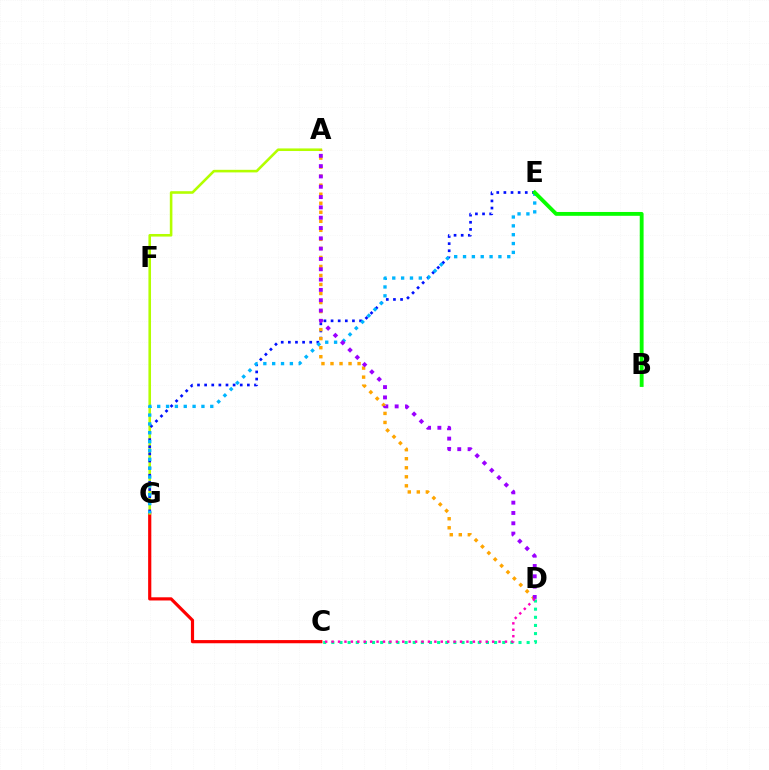{('C', 'G'): [{'color': '#ff0000', 'line_style': 'solid', 'thickness': 2.29}], ('A', 'G'): [{'color': '#b3ff00', 'line_style': 'solid', 'thickness': 1.87}], ('E', 'G'): [{'color': '#0010ff', 'line_style': 'dotted', 'thickness': 1.94}, {'color': '#00b5ff', 'line_style': 'dotted', 'thickness': 2.4}], ('A', 'D'): [{'color': '#ffa500', 'line_style': 'dotted', 'thickness': 2.45}, {'color': '#9b00ff', 'line_style': 'dotted', 'thickness': 2.8}], ('C', 'D'): [{'color': '#00ff9d', 'line_style': 'dotted', 'thickness': 2.21}, {'color': '#ff00bd', 'line_style': 'dotted', 'thickness': 1.74}], ('B', 'E'): [{'color': '#08ff00', 'line_style': 'solid', 'thickness': 2.77}]}